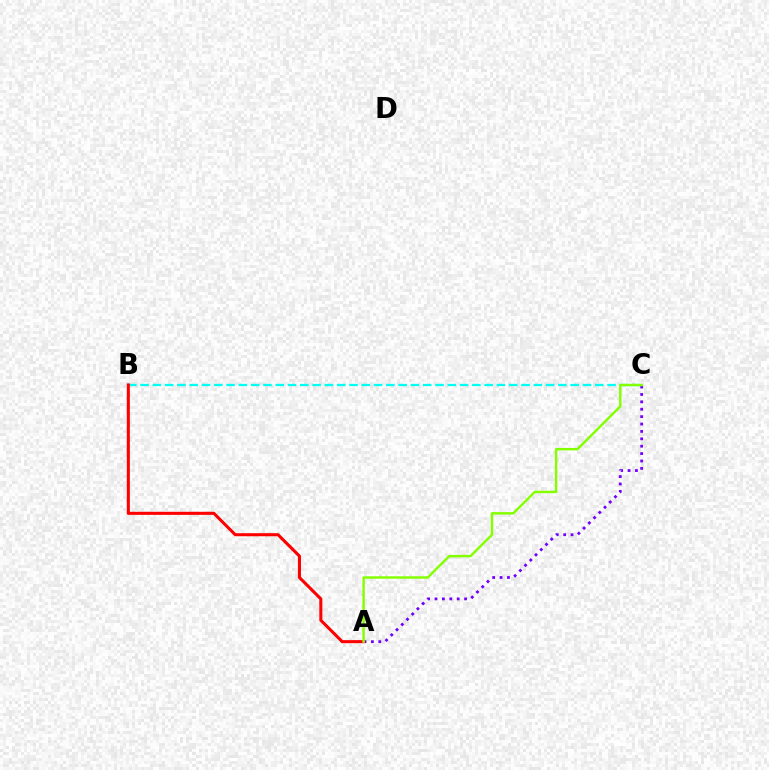{('B', 'C'): [{'color': '#00fff6', 'line_style': 'dashed', 'thickness': 1.67}], ('A', 'C'): [{'color': '#7200ff', 'line_style': 'dotted', 'thickness': 2.01}, {'color': '#84ff00', 'line_style': 'solid', 'thickness': 1.76}], ('A', 'B'): [{'color': '#ff0000', 'line_style': 'solid', 'thickness': 2.2}]}